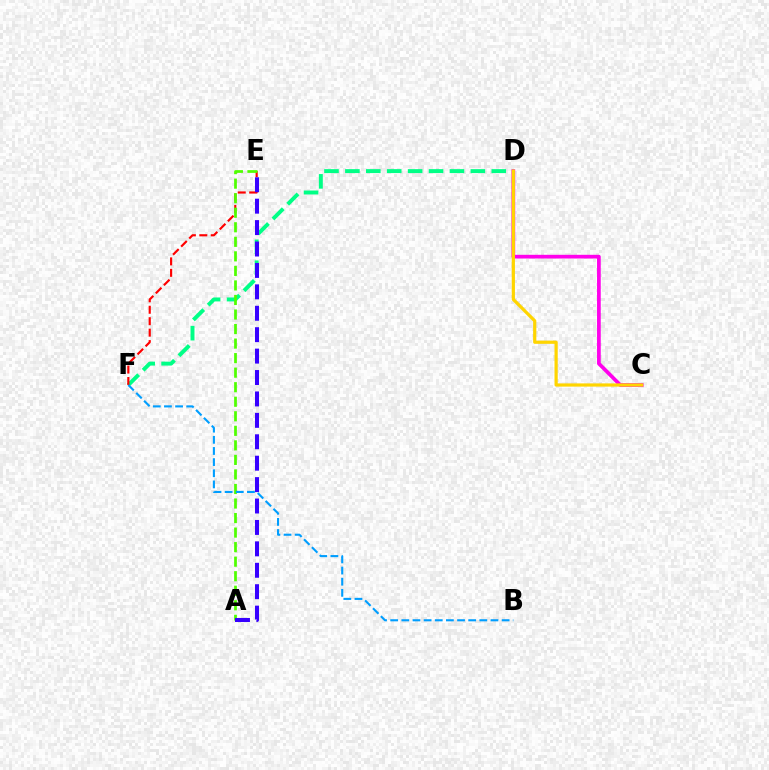{('D', 'F'): [{'color': '#00ff86', 'line_style': 'dashed', 'thickness': 2.84}], ('C', 'D'): [{'color': '#ff00ed', 'line_style': 'solid', 'thickness': 2.67}, {'color': '#ffd500', 'line_style': 'solid', 'thickness': 2.31}], ('E', 'F'): [{'color': '#ff0000', 'line_style': 'dashed', 'thickness': 1.55}], ('A', 'E'): [{'color': '#4fff00', 'line_style': 'dashed', 'thickness': 1.98}, {'color': '#3700ff', 'line_style': 'dashed', 'thickness': 2.91}], ('B', 'F'): [{'color': '#009eff', 'line_style': 'dashed', 'thickness': 1.51}]}